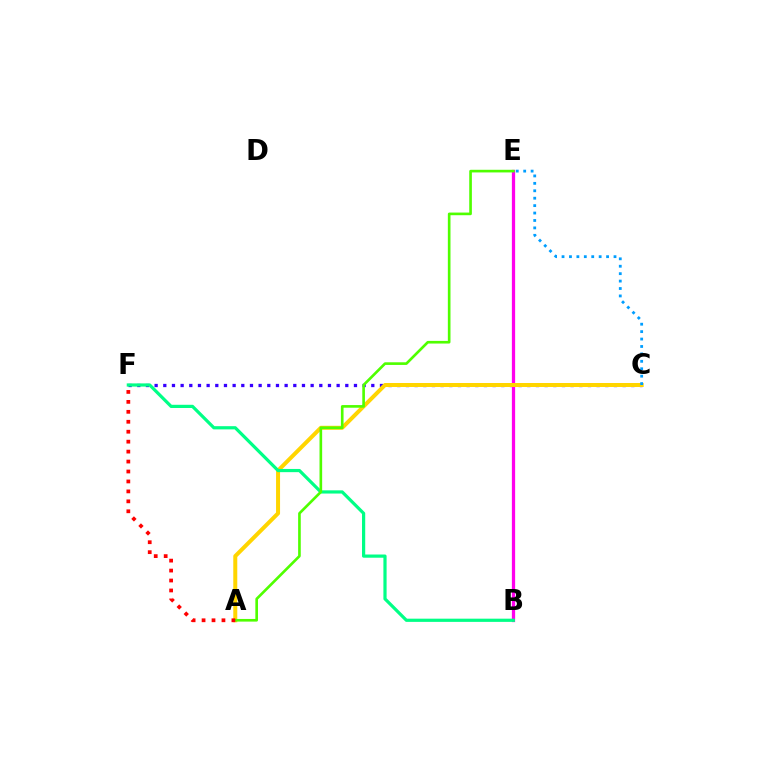{('C', 'F'): [{'color': '#3700ff', 'line_style': 'dotted', 'thickness': 2.35}], ('B', 'E'): [{'color': '#ff00ed', 'line_style': 'solid', 'thickness': 2.35}], ('A', 'C'): [{'color': '#ffd500', 'line_style': 'solid', 'thickness': 2.88}], ('B', 'F'): [{'color': '#00ff86', 'line_style': 'solid', 'thickness': 2.31}], ('A', 'E'): [{'color': '#4fff00', 'line_style': 'solid', 'thickness': 1.91}], ('A', 'F'): [{'color': '#ff0000', 'line_style': 'dotted', 'thickness': 2.7}], ('C', 'E'): [{'color': '#009eff', 'line_style': 'dotted', 'thickness': 2.02}]}